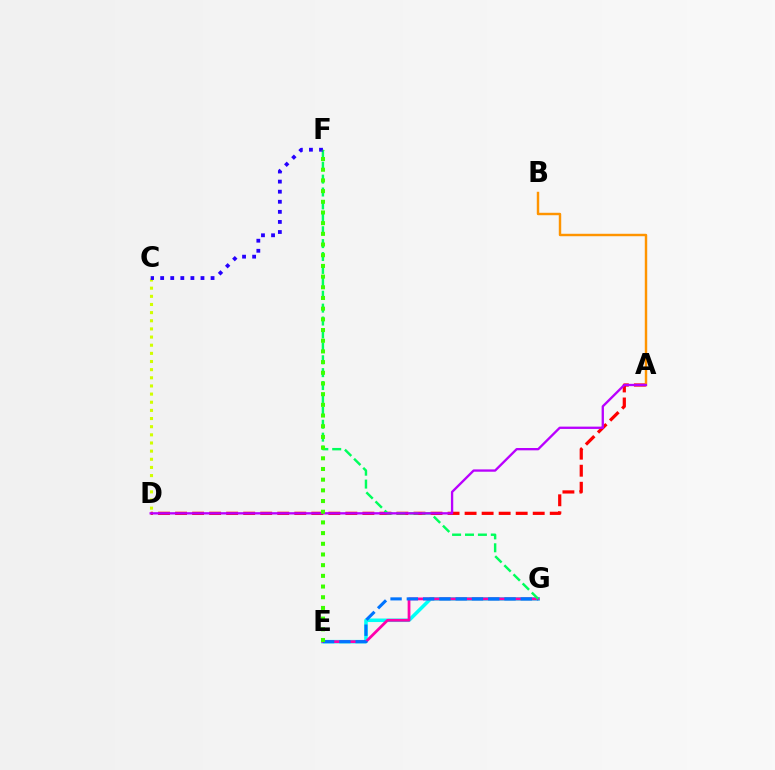{('E', 'G'): [{'color': '#00fff6', 'line_style': 'solid', 'thickness': 2.55}, {'color': '#ff00ac', 'line_style': 'solid', 'thickness': 1.99}, {'color': '#0074ff', 'line_style': 'dashed', 'thickness': 2.21}], ('C', 'D'): [{'color': '#d1ff00', 'line_style': 'dotted', 'thickness': 2.21}], ('A', 'D'): [{'color': '#ff0000', 'line_style': 'dashed', 'thickness': 2.31}, {'color': '#b900ff', 'line_style': 'solid', 'thickness': 1.67}], ('F', 'G'): [{'color': '#00ff5c', 'line_style': 'dashed', 'thickness': 1.75}], ('C', 'F'): [{'color': '#2500ff', 'line_style': 'dotted', 'thickness': 2.74}], ('A', 'B'): [{'color': '#ff9400', 'line_style': 'solid', 'thickness': 1.76}], ('E', 'F'): [{'color': '#3dff00', 'line_style': 'dotted', 'thickness': 2.9}]}